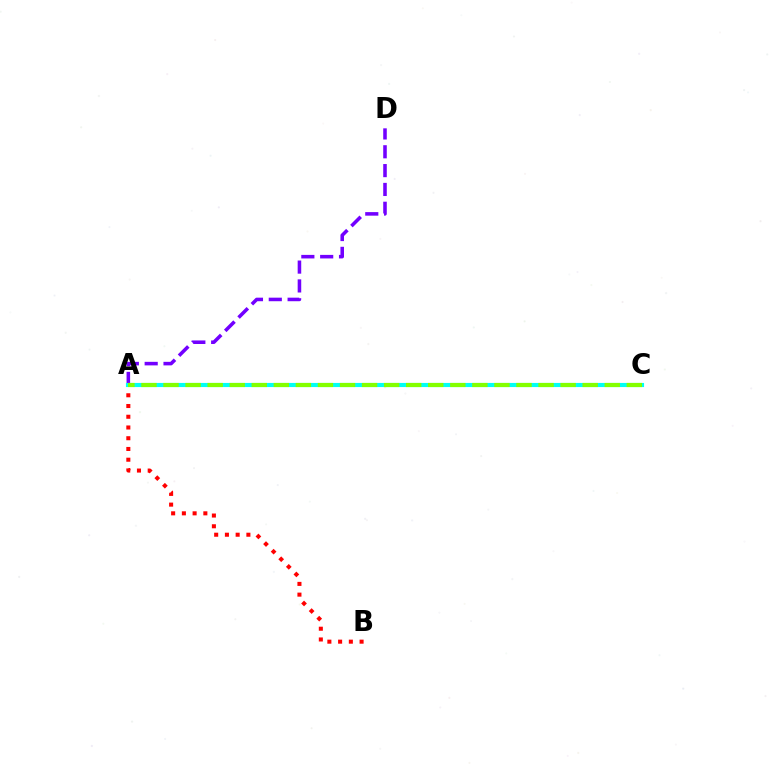{('A', 'B'): [{'color': '#ff0000', 'line_style': 'dotted', 'thickness': 2.92}], ('A', 'D'): [{'color': '#7200ff', 'line_style': 'dashed', 'thickness': 2.56}], ('A', 'C'): [{'color': '#00fff6', 'line_style': 'solid', 'thickness': 2.97}, {'color': '#84ff00', 'line_style': 'dashed', 'thickness': 3.0}]}